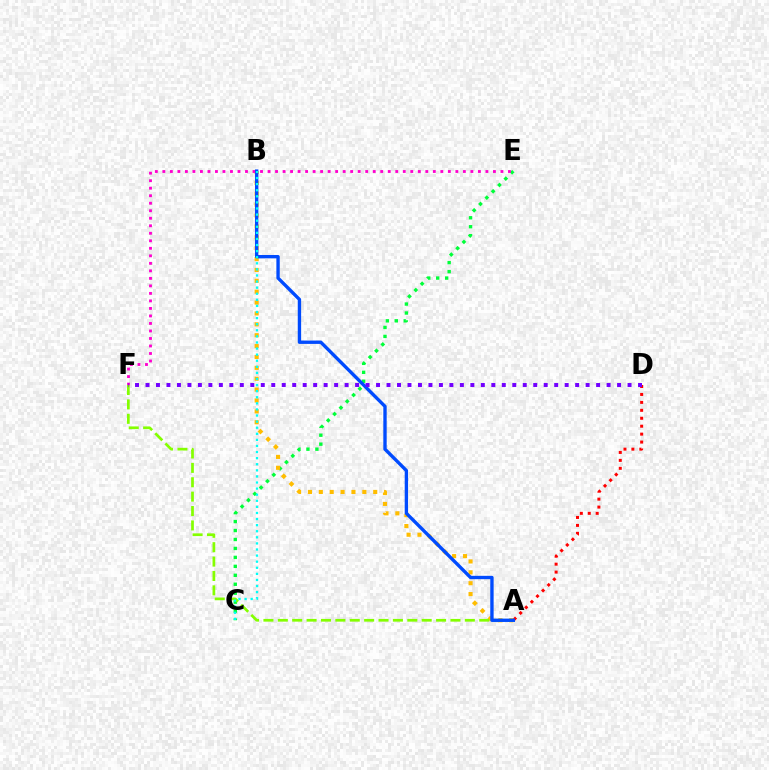{('A', 'D'): [{'color': '#ff0000', 'line_style': 'dotted', 'thickness': 2.16}], ('C', 'E'): [{'color': '#00ff39', 'line_style': 'dotted', 'thickness': 2.43}], ('A', 'B'): [{'color': '#ffbd00', 'line_style': 'dotted', 'thickness': 2.96}, {'color': '#004bff', 'line_style': 'solid', 'thickness': 2.42}], ('E', 'F'): [{'color': '#ff00cf', 'line_style': 'dotted', 'thickness': 2.04}], ('A', 'F'): [{'color': '#84ff00', 'line_style': 'dashed', 'thickness': 1.95}], ('B', 'C'): [{'color': '#00fff6', 'line_style': 'dotted', 'thickness': 1.65}], ('D', 'F'): [{'color': '#7200ff', 'line_style': 'dotted', 'thickness': 2.85}]}